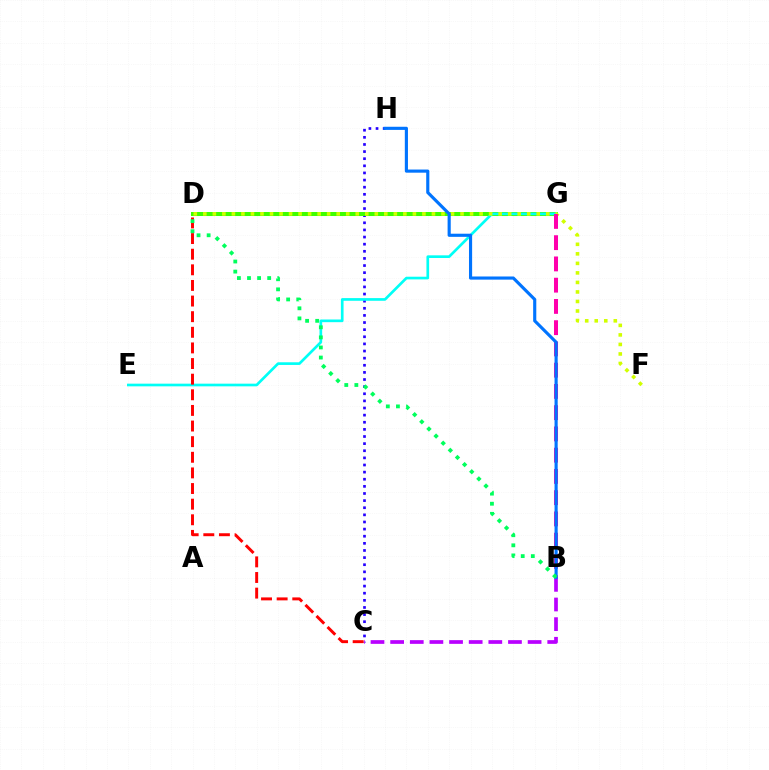{('C', 'H'): [{'color': '#2500ff', 'line_style': 'dotted', 'thickness': 1.94}], ('D', 'G'): [{'color': '#ff9400', 'line_style': 'dashed', 'thickness': 2.21}, {'color': '#3dff00', 'line_style': 'solid', 'thickness': 2.87}], ('E', 'G'): [{'color': '#00fff6', 'line_style': 'solid', 'thickness': 1.93}], ('B', 'C'): [{'color': '#b900ff', 'line_style': 'dashed', 'thickness': 2.67}], ('D', 'F'): [{'color': '#d1ff00', 'line_style': 'dotted', 'thickness': 2.59}], ('C', 'D'): [{'color': '#ff0000', 'line_style': 'dashed', 'thickness': 2.12}], ('B', 'G'): [{'color': '#ff00ac', 'line_style': 'dashed', 'thickness': 2.89}], ('B', 'H'): [{'color': '#0074ff', 'line_style': 'solid', 'thickness': 2.26}], ('B', 'D'): [{'color': '#00ff5c', 'line_style': 'dotted', 'thickness': 2.74}]}